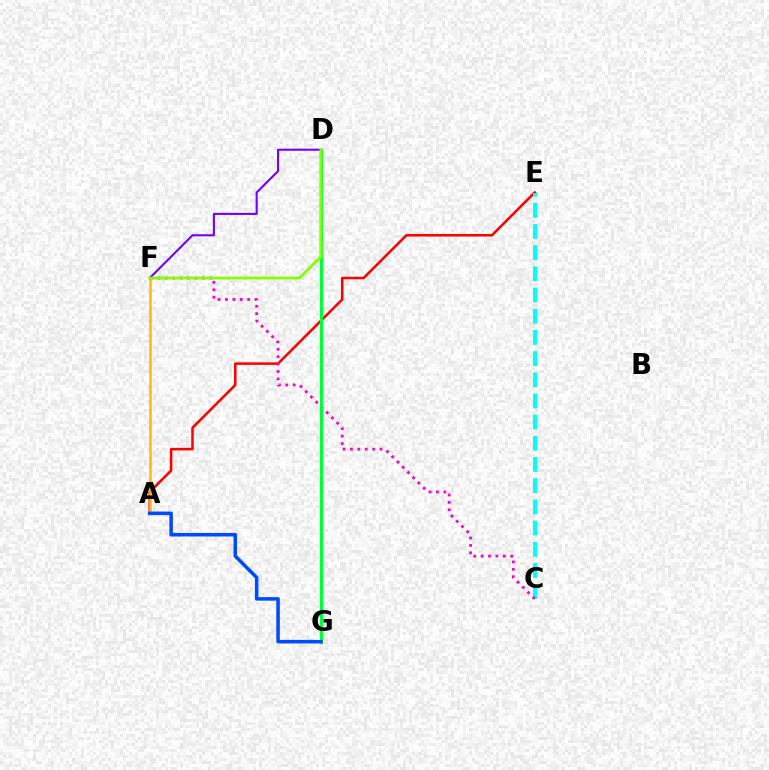{('A', 'E'): [{'color': '#ff0000', 'line_style': 'solid', 'thickness': 1.82}], ('C', 'E'): [{'color': '#00fff6', 'line_style': 'dashed', 'thickness': 2.88}], ('C', 'F'): [{'color': '#ff00cf', 'line_style': 'dotted', 'thickness': 2.01}], ('A', 'F'): [{'color': '#ffbd00', 'line_style': 'solid', 'thickness': 1.84}], ('D', 'G'): [{'color': '#00ff39', 'line_style': 'solid', 'thickness': 2.33}], ('A', 'G'): [{'color': '#004bff', 'line_style': 'solid', 'thickness': 2.55}], ('D', 'F'): [{'color': '#7200ff', 'line_style': 'solid', 'thickness': 1.5}, {'color': '#84ff00', 'line_style': 'solid', 'thickness': 2.0}]}